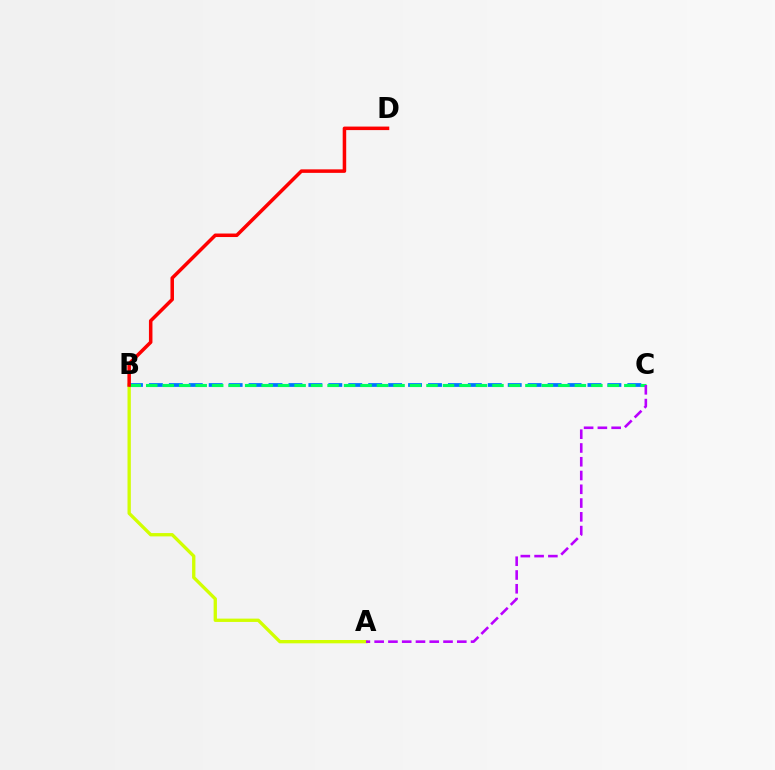{('A', 'B'): [{'color': '#d1ff00', 'line_style': 'solid', 'thickness': 2.39}], ('B', 'C'): [{'color': '#0074ff', 'line_style': 'dashed', 'thickness': 2.71}, {'color': '#00ff5c', 'line_style': 'dashed', 'thickness': 2.24}], ('A', 'C'): [{'color': '#b900ff', 'line_style': 'dashed', 'thickness': 1.87}], ('B', 'D'): [{'color': '#ff0000', 'line_style': 'solid', 'thickness': 2.53}]}